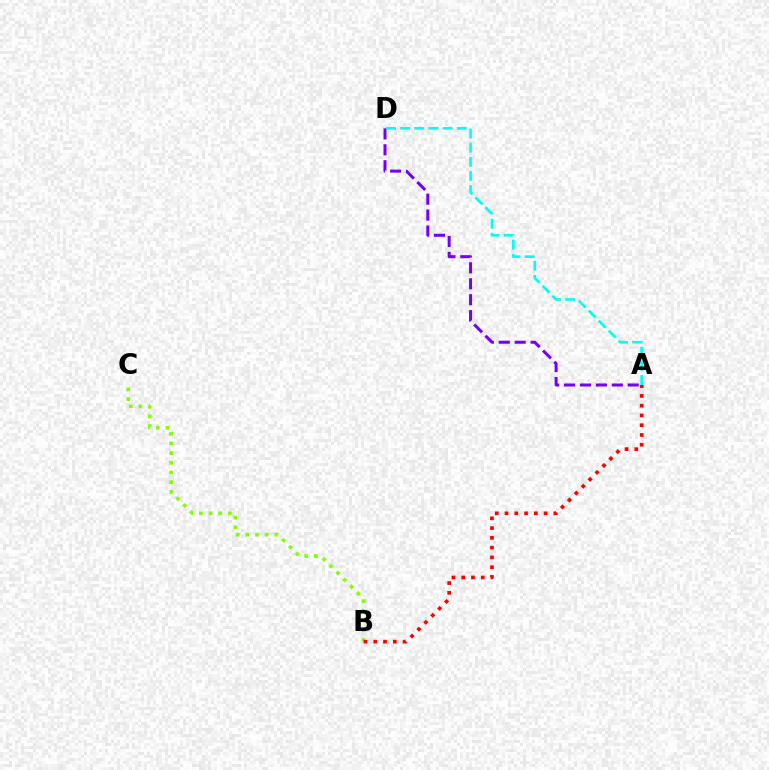{('B', 'C'): [{'color': '#84ff00', 'line_style': 'dotted', 'thickness': 2.63}], ('A', 'D'): [{'color': '#7200ff', 'line_style': 'dashed', 'thickness': 2.16}, {'color': '#00fff6', 'line_style': 'dashed', 'thickness': 1.92}], ('A', 'B'): [{'color': '#ff0000', 'line_style': 'dotted', 'thickness': 2.66}]}